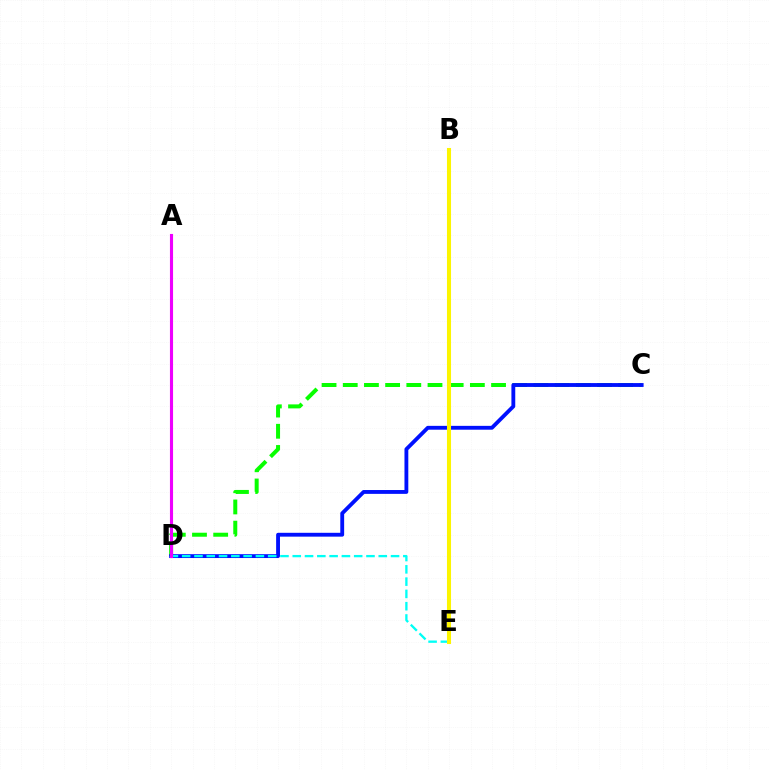{('B', 'E'): [{'color': '#ff0000', 'line_style': 'dotted', 'thickness': 1.78}, {'color': '#fcf500', 'line_style': 'solid', 'thickness': 2.92}], ('C', 'D'): [{'color': '#08ff00', 'line_style': 'dashed', 'thickness': 2.88}, {'color': '#0010ff', 'line_style': 'solid', 'thickness': 2.77}], ('D', 'E'): [{'color': '#00fff6', 'line_style': 'dashed', 'thickness': 1.67}], ('A', 'D'): [{'color': '#ee00ff', 'line_style': 'solid', 'thickness': 2.24}]}